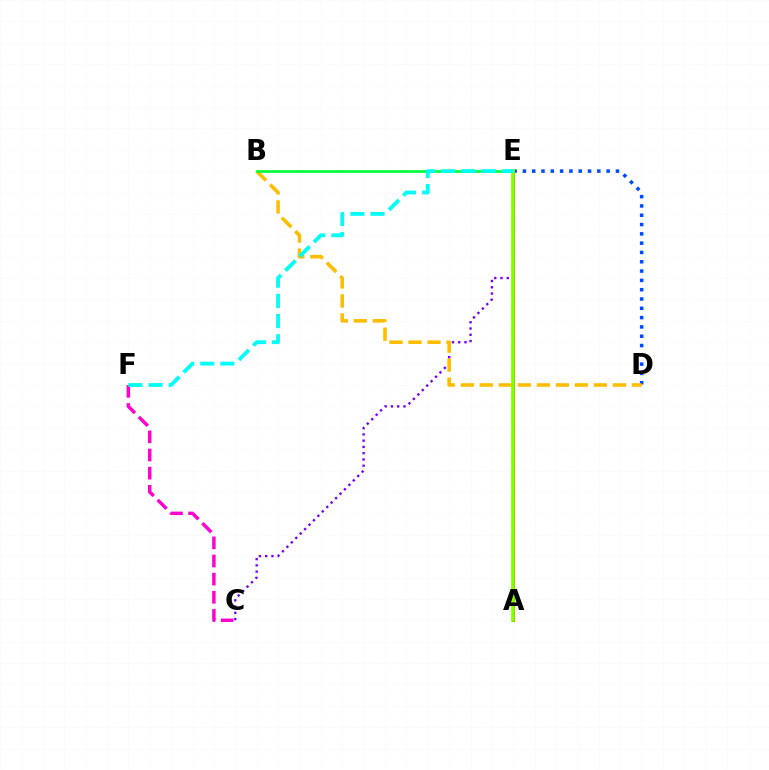{('D', 'E'): [{'color': '#004bff', 'line_style': 'dotted', 'thickness': 2.53}], ('A', 'E'): [{'color': '#ff0000', 'line_style': 'solid', 'thickness': 2.19}, {'color': '#84ff00', 'line_style': 'solid', 'thickness': 2.64}], ('C', 'E'): [{'color': '#7200ff', 'line_style': 'dotted', 'thickness': 1.7}], ('C', 'F'): [{'color': '#ff00cf', 'line_style': 'dashed', 'thickness': 2.46}], ('B', 'D'): [{'color': '#ffbd00', 'line_style': 'dashed', 'thickness': 2.58}], ('B', 'E'): [{'color': '#00ff39', 'line_style': 'solid', 'thickness': 1.92}], ('E', 'F'): [{'color': '#00fff6', 'line_style': 'dashed', 'thickness': 2.74}]}